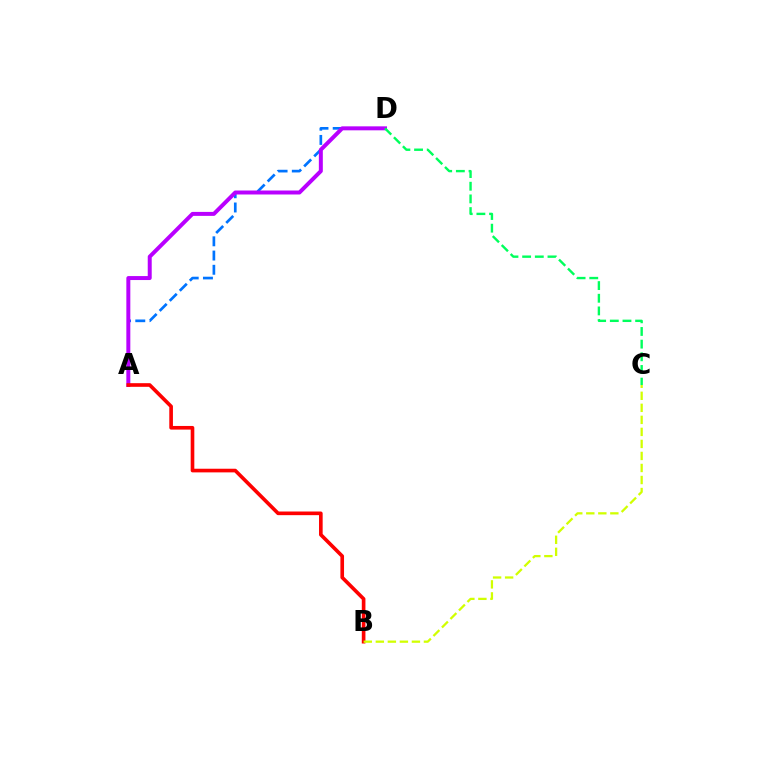{('A', 'D'): [{'color': '#0074ff', 'line_style': 'dashed', 'thickness': 1.93}, {'color': '#b900ff', 'line_style': 'solid', 'thickness': 2.86}], ('A', 'B'): [{'color': '#ff0000', 'line_style': 'solid', 'thickness': 2.62}], ('B', 'C'): [{'color': '#d1ff00', 'line_style': 'dashed', 'thickness': 1.63}], ('C', 'D'): [{'color': '#00ff5c', 'line_style': 'dashed', 'thickness': 1.72}]}